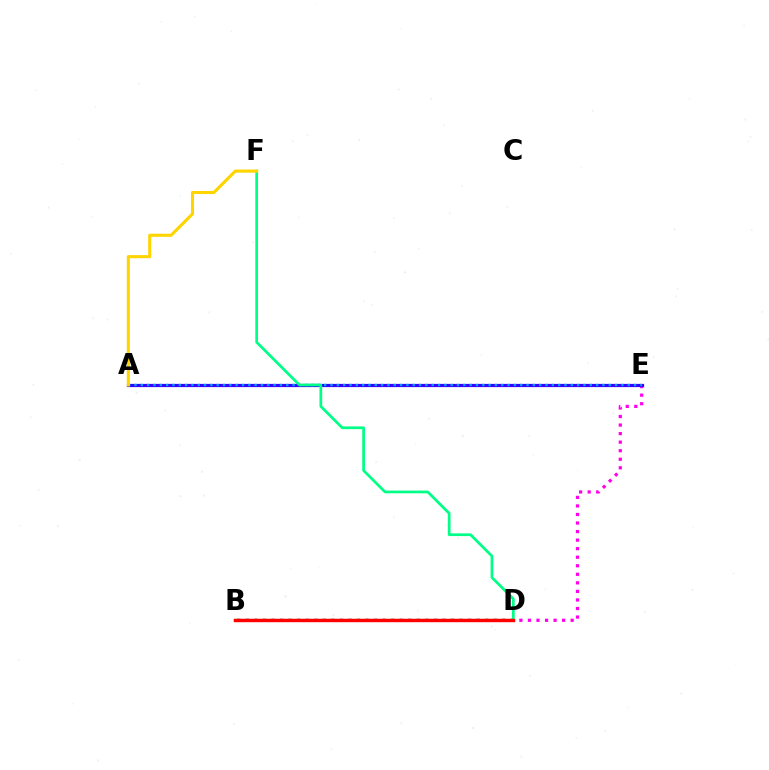{('B', 'E'): [{'color': '#ff00ed', 'line_style': 'dotted', 'thickness': 2.32}], ('A', 'E'): [{'color': '#3700ff', 'line_style': 'solid', 'thickness': 2.3}, {'color': '#009eff', 'line_style': 'dotted', 'thickness': 1.72}], ('B', 'D'): [{'color': '#4fff00', 'line_style': 'solid', 'thickness': 1.66}, {'color': '#ff0000', 'line_style': 'solid', 'thickness': 2.45}], ('D', 'F'): [{'color': '#00ff86', 'line_style': 'solid', 'thickness': 1.96}], ('A', 'F'): [{'color': '#ffd500', 'line_style': 'solid', 'thickness': 2.23}]}